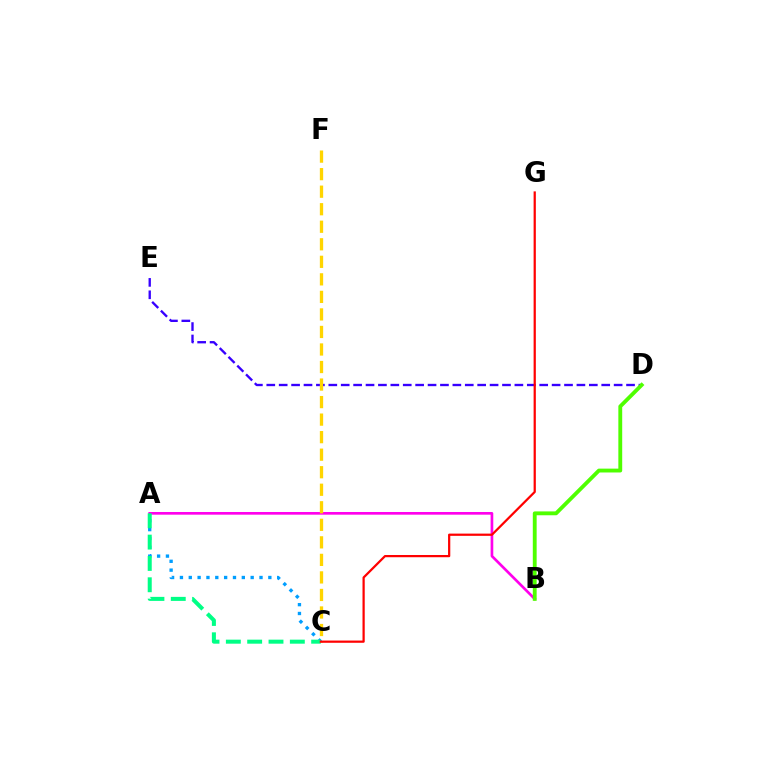{('A', 'C'): [{'color': '#009eff', 'line_style': 'dotted', 'thickness': 2.4}, {'color': '#00ff86', 'line_style': 'dashed', 'thickness': 2.9}], ('A', 'B'): [{'color': '#ff00ed', 'line_style': 'solid', 'thickness': 1.93}], ('D', 'E'): [{'color': '#3700ff', 'line_style': 'dashed', 'thickness': 1.69}], ('C', 'F'): [{'color': '#ffd500', 'line_style': 'dashed', 'thickness': 2.38}], ('C', 'G'): [{'color': '#ff0000', 'line_style': 'solid', 'thickness': 1.61}], ('B', 'D'): [{'color': '#4fff00', 'line_style': 'solid', 'thickness': 2.77}]}